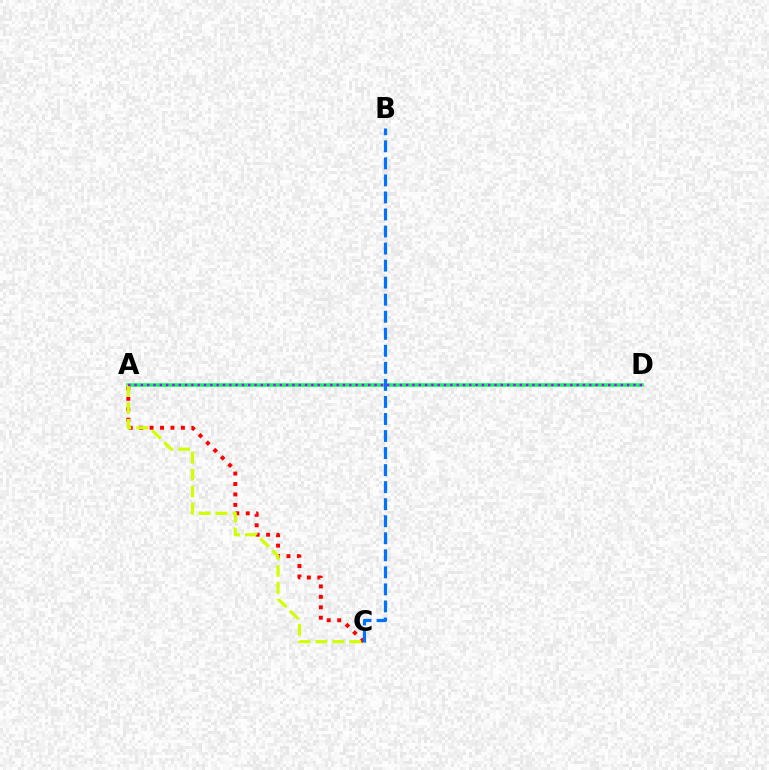{('A', 'D'): [{'color': '#00ff5c', 'line_style': 'solid', 'thickness': 2.53}, {'color': '#b900ff', 'line_style': 'dotted', 'thickness': 1.72}], ('A', 'C'): [{'color': '#ff0000', 'line_style': 'dotted', 'thickness': 2.84}, {'color': '#d1ff00', 'line_style': 'dashed', 'thickness': 2.3}], ('B', 'C'): [{'color': '#0074ff', 'line_style': 'dashed', 'thickness': 2.32}]}